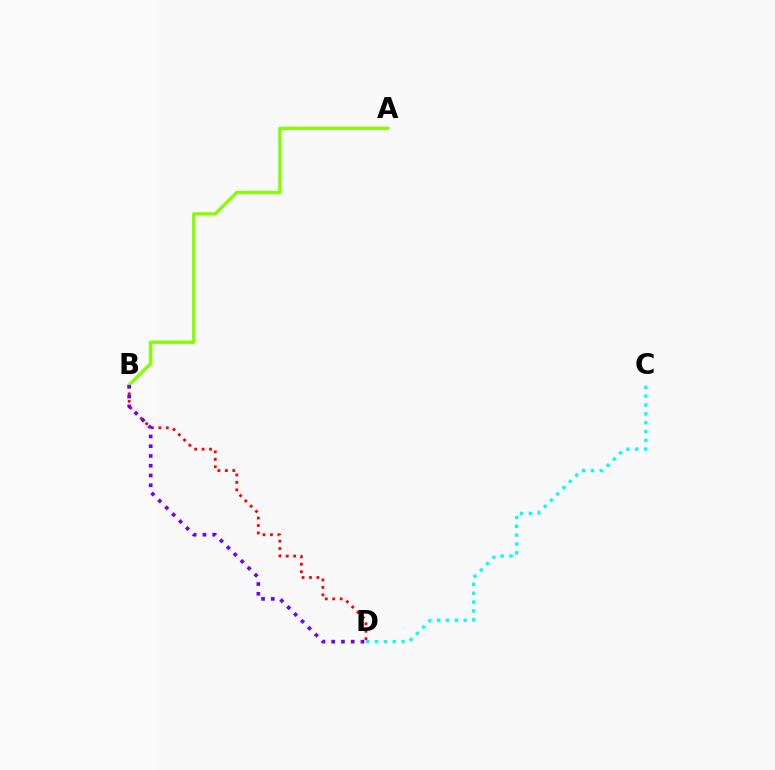{('C', 'D'): [{'color': '#00fff6', 'line_style': 'dotted', 'thickness': 2.41}], ('A', 'B'): [{'color': '#84ff00', 'line_style': 'solid', 'thickness': 2.4}], ('B', 'D'): [{'color': '#ff0000', 'line_style': 'dotted', 'thickness': 2.02}, {'color': '#7200ff', 'line_style': 'dotted', 'thickness': 2.65}]}